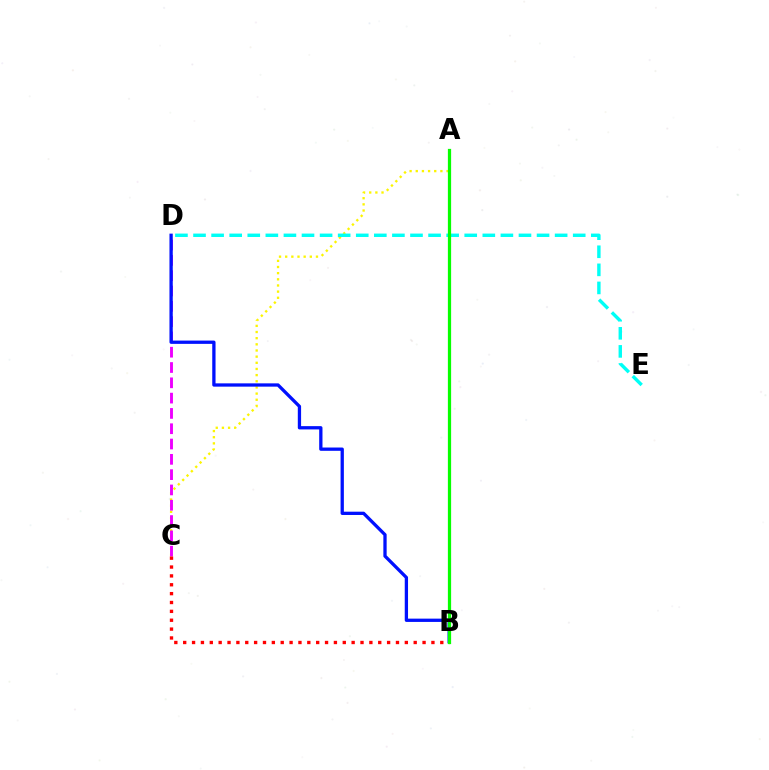{('A', 'C'): [{'color': '#fcf500', 'line_style': 'dotted', 'thickness': 1.67}], ('C', 'D'): [{'color': '#ee00ff', 'line_style': 'dashed', 'thickness': 2.08}], ('B', 'D'): [{'color': '#0010ff', 'line_style': 'solid', 'thickness': 2.37}], ('D', 'E'): [{'color': '#00fff6', 'line_style': 'dashed', 'thickness': 2.46}], ('B', 'C'): [{'color': '#ff0000', 'line_style': 'dotted', 'thickness': 2.41}], ('A', 'B'): [{'color': '#08ff00', 'line_style': 'solid', 'thickness': 2.33}]}